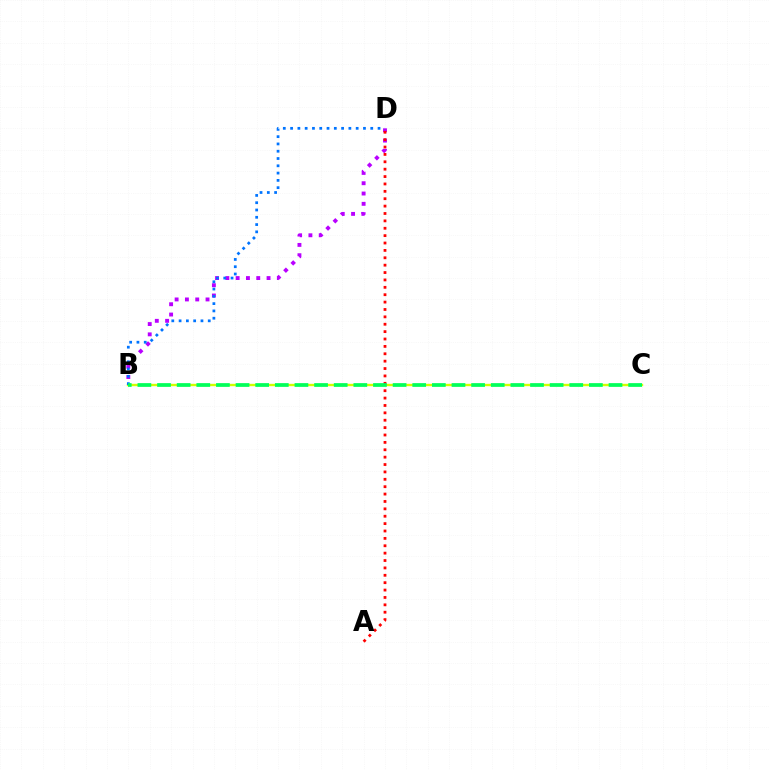{('B', 'D'): [{'color': '#b900ff', 'line_style': 'dotted', 'thickness': 2.8}, {'color': '#0074ff', 'line_style': 'dotted', 'thickness': 1.98}], ('B', 'C'): [{'color': '#d1ff00', 'line_style': 'solid', 'thickness': 1.7}, {'color': '#00ff5c', 'line_style': 'dashed', 'thickness': 2.67}], ('A', 'D'): [{'color': '#ff0000', 'line_style': 'dotted', 'thickness': 2.01}]}